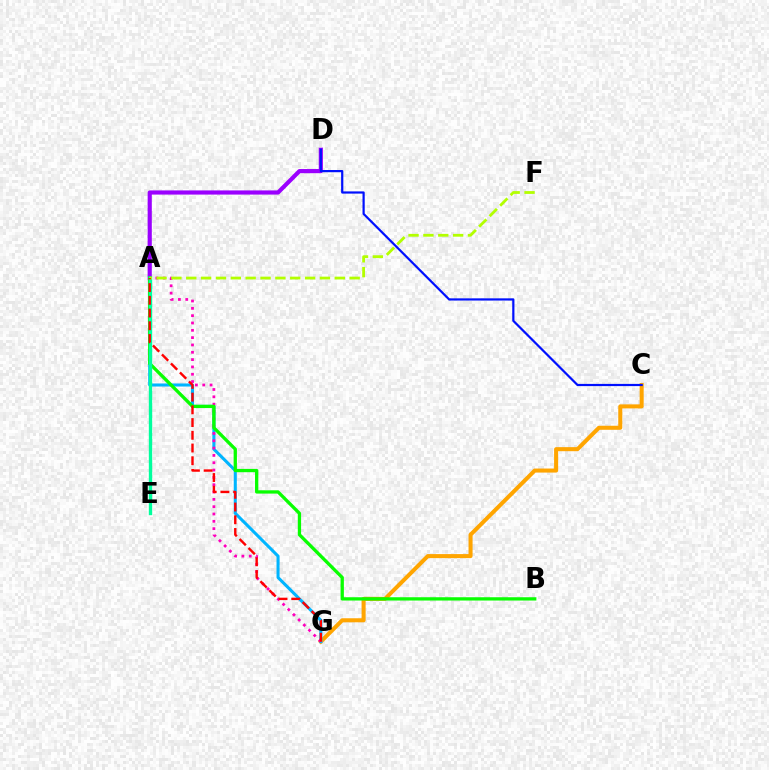{('A', 'D'): [{'color': '#9b00ff', 'line_style': 'solid', 'thickness': 3.0}], ('C', 'G'): [{'color': '#ffa500', 'line_style': 'solid', 'thickness': 2.91}], ('A', 'G'): [{'color': '#00b5ff', 'line_style': 'solid', 'thickness': 2.2}, {'color': '#ff00bd', 'line_style': 'dotted', 'thickness': 1.99}, {'color': '#ff0000', 'line_style': 'dashed', 'thickness': 1.73}], ('A', 'B'): [{'color': '#08ff00', 'line_style': 'solid', 'thickness': 2.37}], ('A', 'E'): [{'color': '#00ff9d', 'line_style': 'solid', 'thickness': 2.42}], ('A', 'F'): [{'color': '#b3ff00', 'line_style': 'dashed', 'thickness': 2.02}], ('C', 'D'): [{'color': '#0010ff', 'line_style': 'solid', 'thickness': 1.59}]}